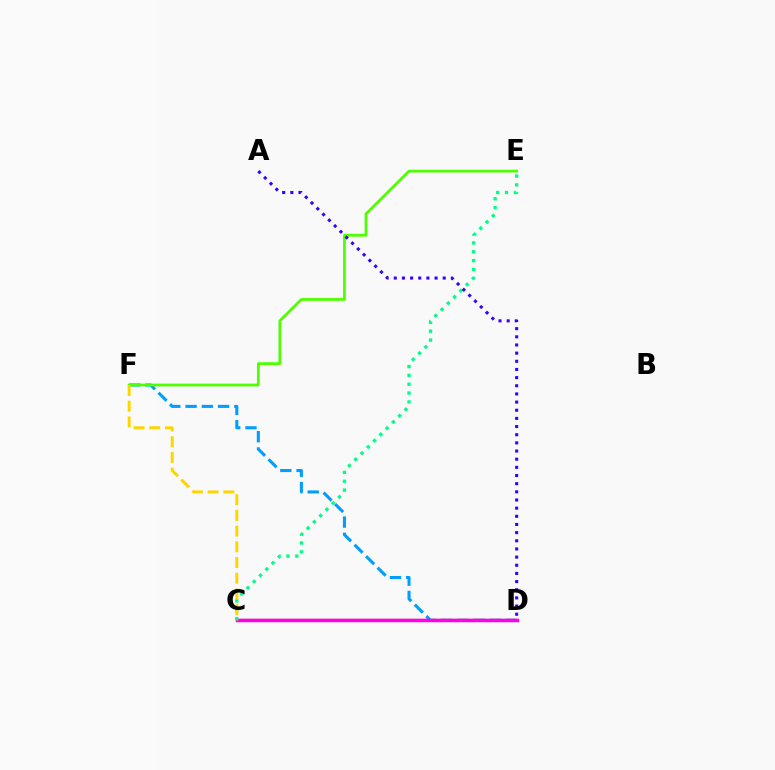{('D', 'F'): [{'color': '#009eff', 'line_style': 'dashed', 'thickness': 2.21}], ('C', 'D'): [{'color': '#ff0000', 'line_style': 'solid', 'thickness': 1.62}, {'color': '#ff00ed', 'line_style': 'solid', 'thickness': 2.5}], ('E', 'F'): [{'color': '#4fff00', 'line_style': 'solid', 'thickness': 1.99}], ('C', 'E'): [{'color': '#00ff86', 'line_style': 'dotted', 'thickness': 2.4}], ('A', 'D'): [{'color': '#3700ff', 'line_style': 'dotted', 'thickness': 2.22}], ('C', 'F'): [{'color': '#ffd500', 'line_style': 'dashed', 'thickness': 2.13}]}